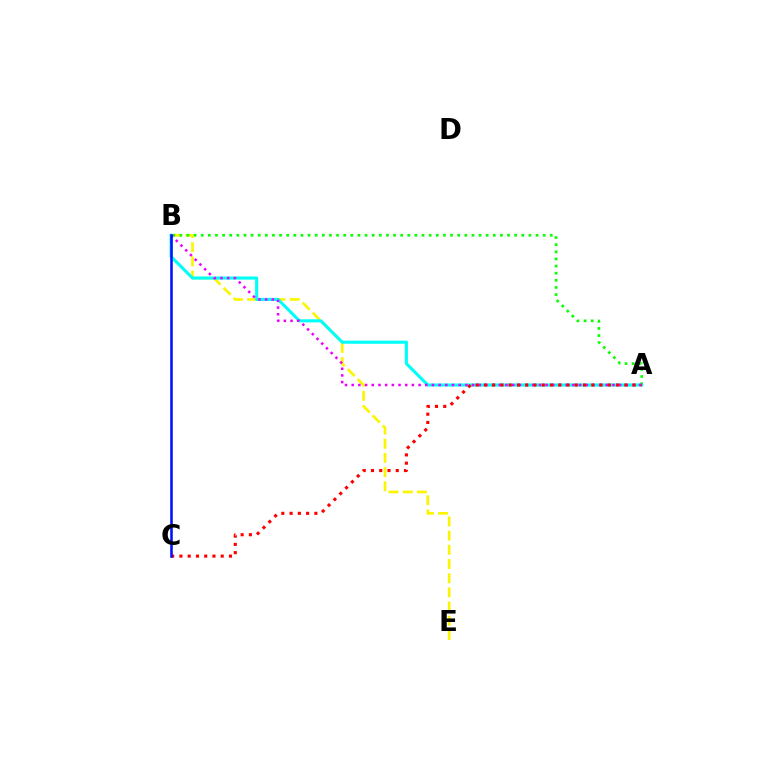{('B', 'E'): [{'color': '#fcf500', 'line_style': 'dashed', 'thickness': 1.93}], ('A', 'B'): [{'color': '#08ff00', 'line_style': 'dotted', 'thickness': 1.94}, {'color': '#00fff6', 'line_style': 'solid', 'thickness': 2.24}, {'color': '#ee00ff', 'line_style': 'dotted', 'thickness': 1.82}], ('A', 'C'): [{'color': '#ff0000', 'line_style': 'dotted', 'thickness': 2.24}], ('B', 'C'): [{'color': '#0010ff', 'line_style': 'solid', 'thickness': 1.84}]}